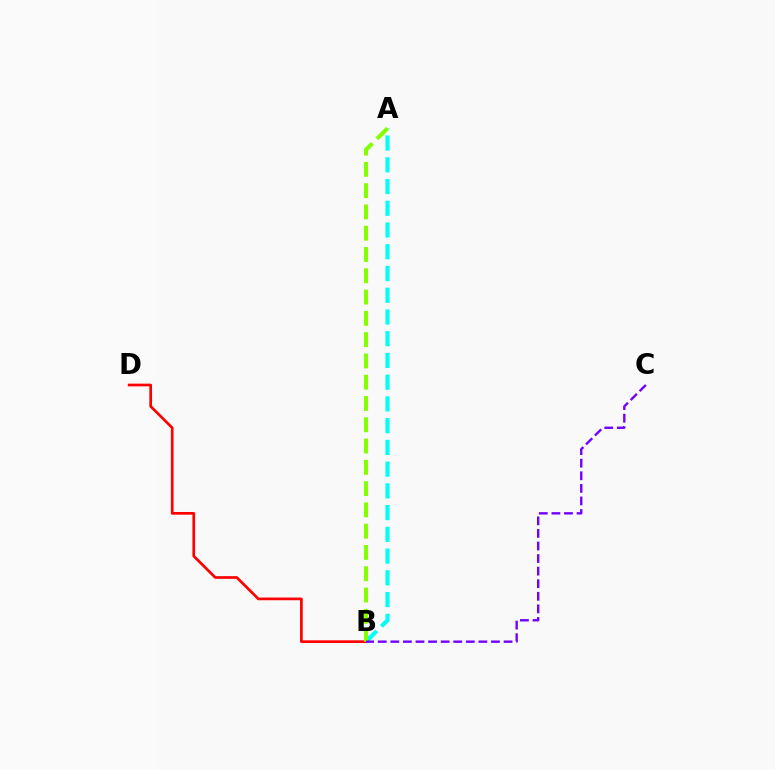{('B', 'D'): [{'color': '#ff0000', 'line_style': 'solid', 'thickness': 1.94}], ('A', 'B'): [{'color': '#00fff6', 'line_style': 'dashed', 'thickness': 2.95}, {'color': '#84ff00', 'line_style': 'dashed', 'thickness': 2.89}], ('B', 'C'): [{'color': '#7200ff', 'line_style': 'dashed', 'thickness': 1.71}]}